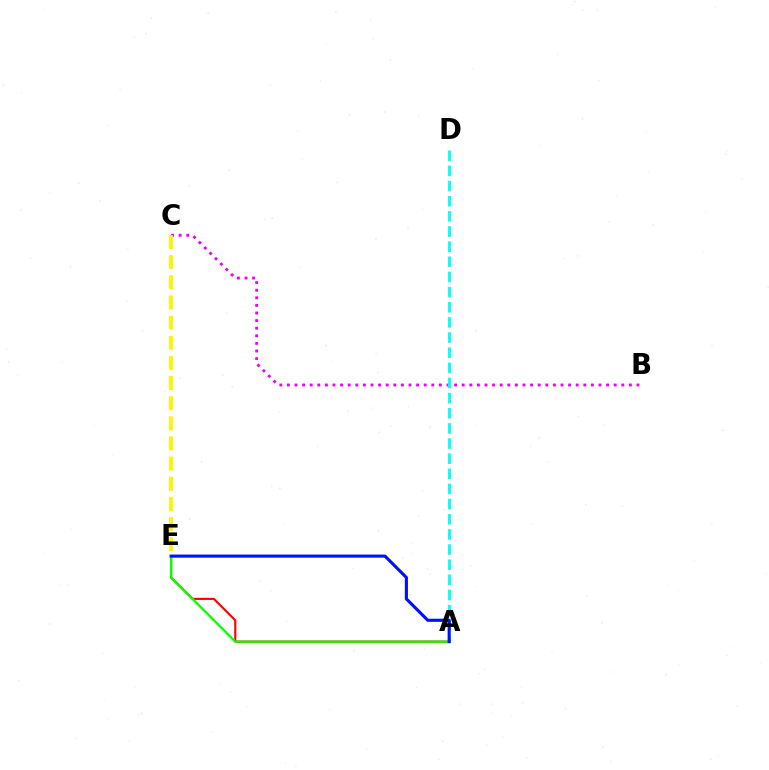{('A', 'E'): [{'color': '#ff0000', 'line_style': 'solid', 'thickness': 1.53}, {'color': '#08ff00', 'line_style': 'solid', 'thickness': 1.65}, {'color': '#0010ff', 'line_style': 'solid', 'thickness': 2.24}], ('B', 'C'): [{'color': '#ee00ff', 'line_style': 'dotted', 'thickness': 2.06}], ('A', 'D'): [{'color': '#00fff6', 'line_style': 'dashed', 'thickness': 2.06}], ('C', 'E'): [{'color': '#fcf500', 'line_style': 'dashed', 'thickness': 2.74}]}